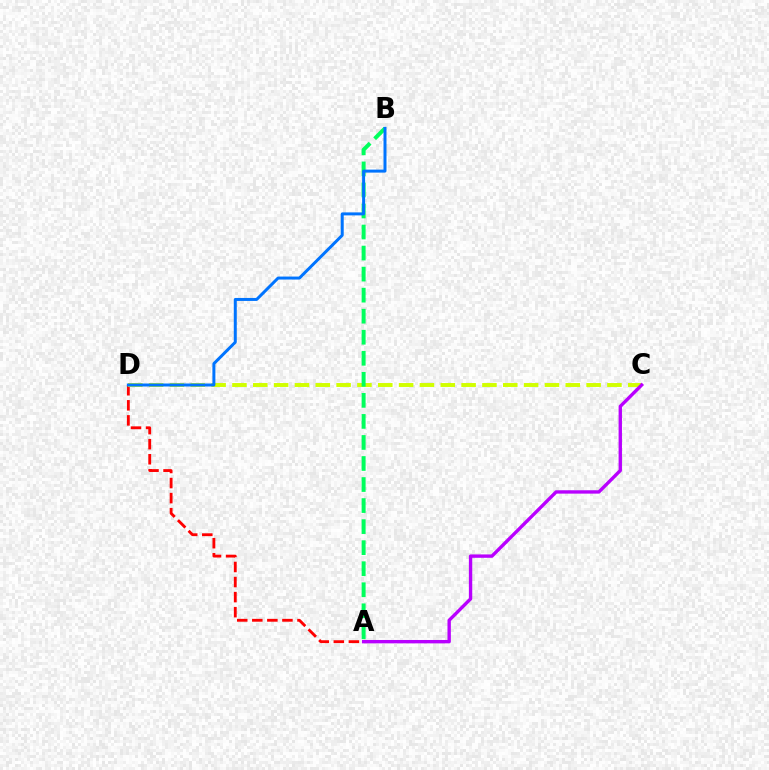{('A', 'D'): [{'color': '#ff0000', 'line_style': 'dashed', 'thickness': 2.05}], ('C', 'D'): [{'color': '#d1ff00', 'line_style': 'dashed', 'thickness': 2.83}], ('A', 'B'): [{'color': '#00ff5c', 'line_style': 'dashed', 'thickness': 2.86}], ('A', 'C'): [{'color': '#b900ff', 'line_style': 'solid', 'thickness': 2.43}], ('B', 'D'): [{'color': '#0074ff', 'line_style': 'solid', 'thickness': 2.15}]}